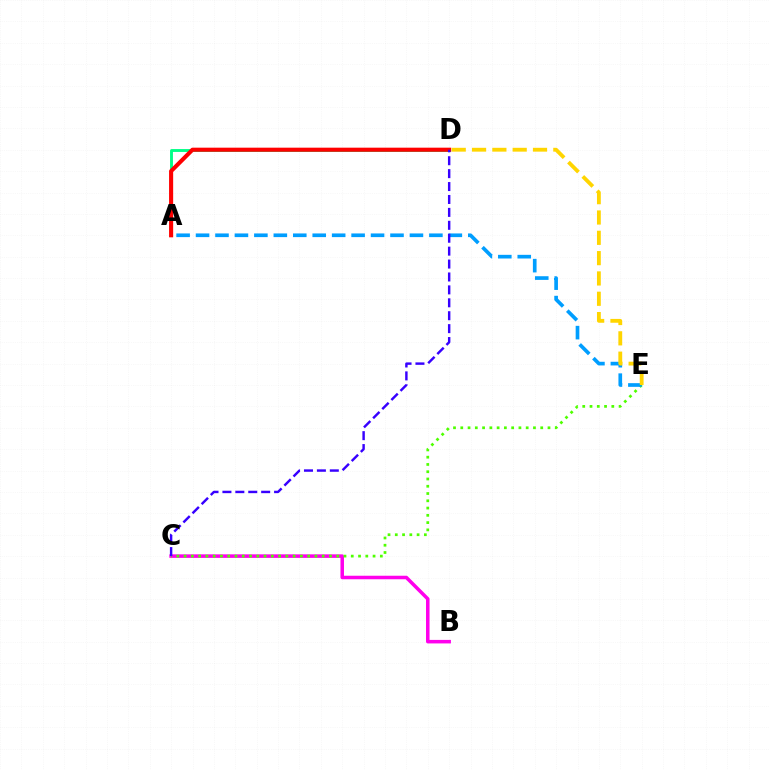{('A', 'D'): [{'color': '#00ff86', 'line_style': 'solid', 'thickness': 2.08}, {'color': '#ff0000', 'line_style': 'solid', 'thickness': 2.95}], ('B', 'C'): [{'color': '#ff00ed', 'line_style': 'solid', 'thickness': 2.53}], ('C', 'E'): [{'color': '#4fff00', 'line_style': 'dotted', 'thickness': 1.97}], ('A', 'E'): [{'color': '#009eff', 'line_style': 'dashed', 'thickness': 2.64}], ('D', 'E'): [{'color': '#ffd500', 'line_style': 'dashed', 'thickness': 2.76}], ('C', 'D'): [{'color': '#3700ff', 'line_style': 'dashed', 'thickness': 1.75}]}